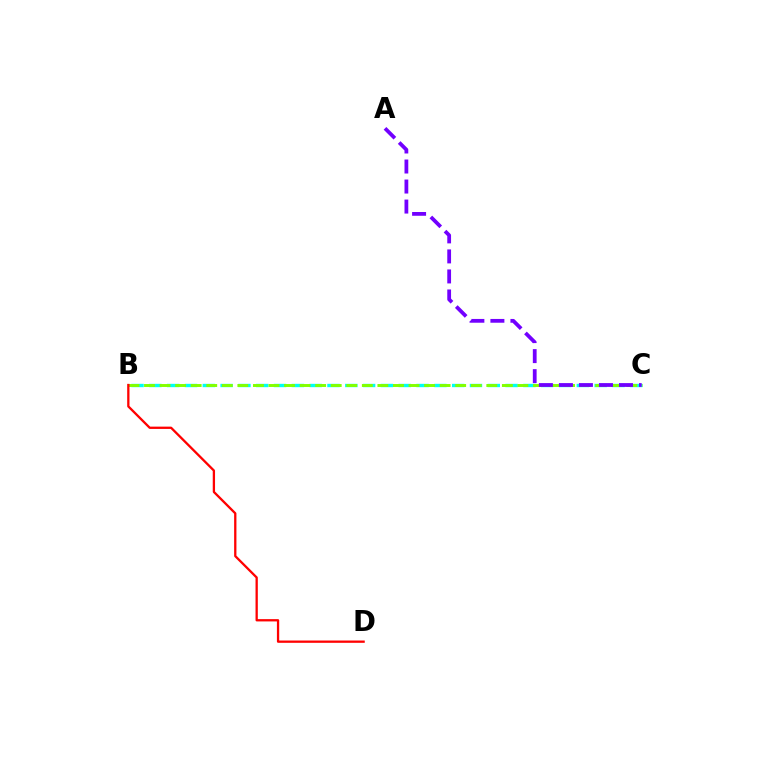{('B', 'C'): [{'color': '#00fff6', 'line_style': 'dashed', 'thickness': 2.42}, {'color': '#84ff00', 'line_style': 'dashed', 'thickness': 2.11}], ('A', 'C'): [{'color': '#7200ff', 'line_style': 'dashed', 'thickness': 2.72}], ('B', 'D'): [{'color': '#ff0000', 'line_style': 'solid', 'thickness': 1.65}]}